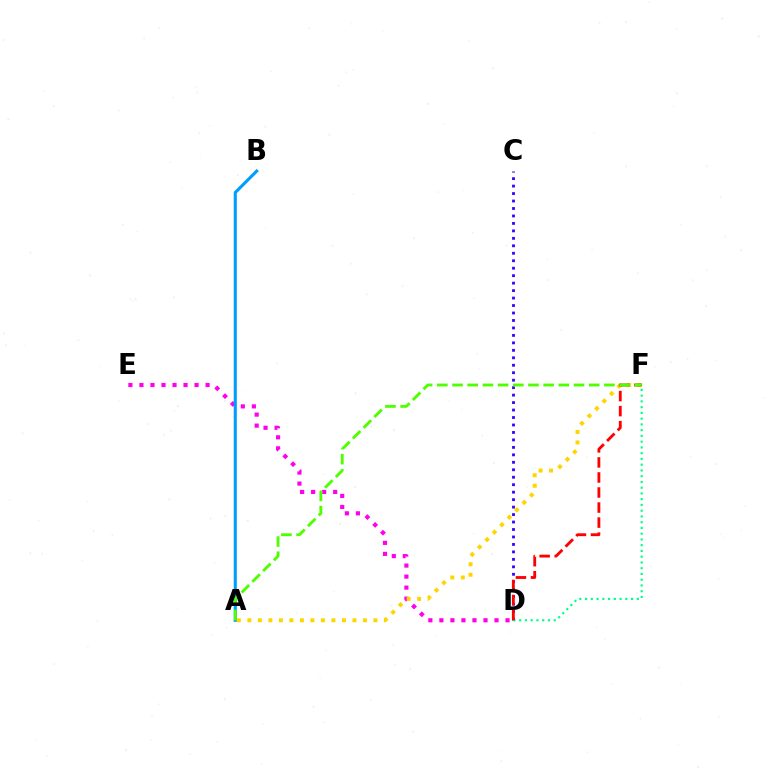{('D', 'E'): [{'color': '#ff00ed', 'line_style': 'dotted', 'thickness': 3.0}], ('A', 'B'): [{'color': '#009eff', 'line_style': 'solid', 'thickness': 2.23}], ('A', 'F'): [{'color': '#ffd500', 'line_style': 'dotted', 'thickness': 2.85}, {'color': '#4fff00', 'line_style': 'dashed', 'thickness': 2.06}], ('C', 'D'): [{'color': '#3700ff', 'line_style': 'dotted', 'thickness': 2.03}], ('D', 'F'): [{'color': '#00ff86', 'line_style': 'dotted', 'thickness': 1.56}, {'color': '#ff0000', 'line_style': 'dashed', 'thickness': 2.04}]}